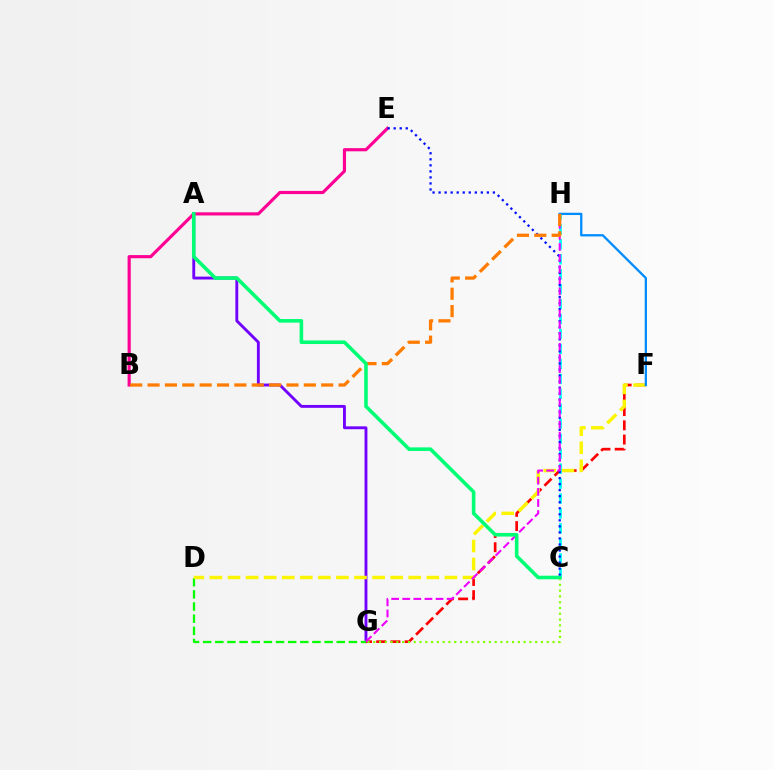{('A', 'G'): [{'color': '#7200ff', 'line_style': 'solid', 'thickness': 2.07}], ('D', 'G'): [{'color': '#08ff00', 'line_style': 'dashed', 'thickness': 1.65}], ('F', 'G'): [{'color': '#ff0000', 'line_style': 'dashed', 'thickness': 1.93}], ('D', 'F'): [{'color': '#fcf500', 'line_style': 'dashed', 'thickness': 2.46}], ('B', 'E'): [{'color': '#ff0094', 'line_style': 'solid', 'thickness': 2.27}], ('C', 'G'): [{'color': '#84ff00', 'line_style': 'dotted', 'thickness': 1.57}], ('F', 'H'): [{'color': '#008cff', 'line_style': 'solid', 'thickness': 1.65}], ('C', 'H'): [{'color': '#00fff6', 'line_style': 'dashed', 'thickness': 2.03}], ('C', 'E'): [{'color': '#0010ff', 'line_style': 'dotted', 'thickness': 1.64}], ('G', 'H'): [{'color': '#ee00ff', 'line_style': 'dashed', 'thickness': 1.51}], ('B', 'H'): [{'color': '#ff7c00', 'line_style': 'dashed', 'thickness': 2.36}], ('A', 'C'): [{'color': '#00ff74', 'line_style': 'solid', 'thickness': 2.58}]}